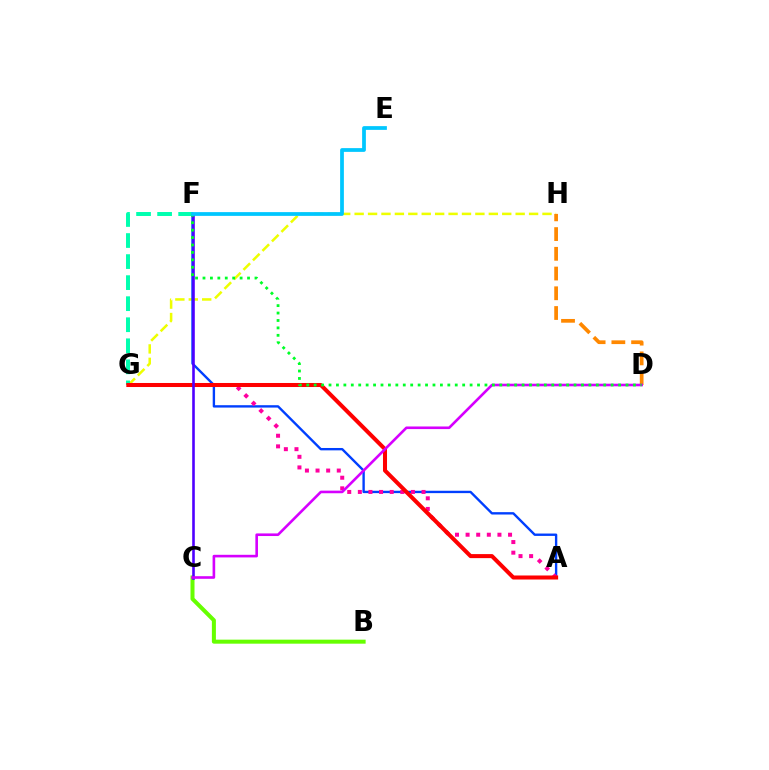{('G', 'H'): [{'color': '#eeff00', 'line_style': 'dashed', 'thickness': 1.82}], ('A', 'F'): [{'color': '#003fff', 'line_style': 'solid', 'thickness': 1.71}], ('F', 'G'): [{'color': '#00ffaf', 'line_style': 'dashed', 'thickness': 2.86}], ('D', 'H'): [{'color': '#ff8800', 'line_style': 'dashed', 'thickness': 2.68}], ('B', 'C'): [{'color': '#66ff00', 'line_style': 'solid', 'thickness': 2.89}], ('A', 'G'): [{'color': '#ff00a0', 'line_style': 'dotted', 'thickness': 2.88}, {'color': '#ff0000', 'line_style': 'solid', 'thickness': 2.9}], ('C', 'F'): [{'color': '#4f00ff', 'line_style': 'solid', 'thickness': 1.88}], ('C', 'D'): [{'color': '#d600ff', 'line_style': 'solid', 'thickness': 1.88}], ('D', 'F'): [{'color': '#00ff27', 'line_style': 'dotted', 'thickness': 2.02}], ('E', 'F'): [{'color': '#00c7ff', 'line_style': 'solid', 'thickness': 2.7}]}